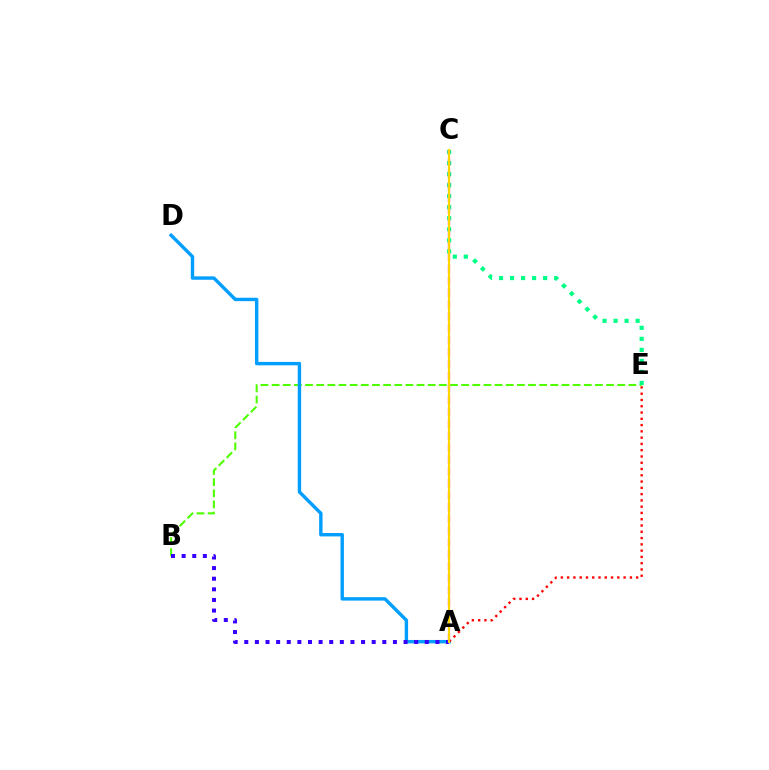{('B', 'E'): [{'color': '#4fff00', 'line_style': 'dashed', 'thickness': 1.51}], ('C', 'E'): [{'color': '#00ff86', 'line_style': 'dotted', 'thickness': 2.99}], ('A', 'C'): [{'color': '#ff00ed', 'line_style': 'dashed', 'thickness': 1.62}, {'color': '#ffd500', 'line_style': 'solid', 'thickness': 1.56}], ('A', 'D'): [{'color': '#009eff', 'line_style': 'solid', 'thickness': 2.45}], ('A', 'B'): [{'color': '#3700ff', 'line_style': 'dotted', 'thickness': 2.88}], ('A', 'E'): [{'color': '#ff0000', 'line_style': 'dotted', 'thickness': 1.71}]}